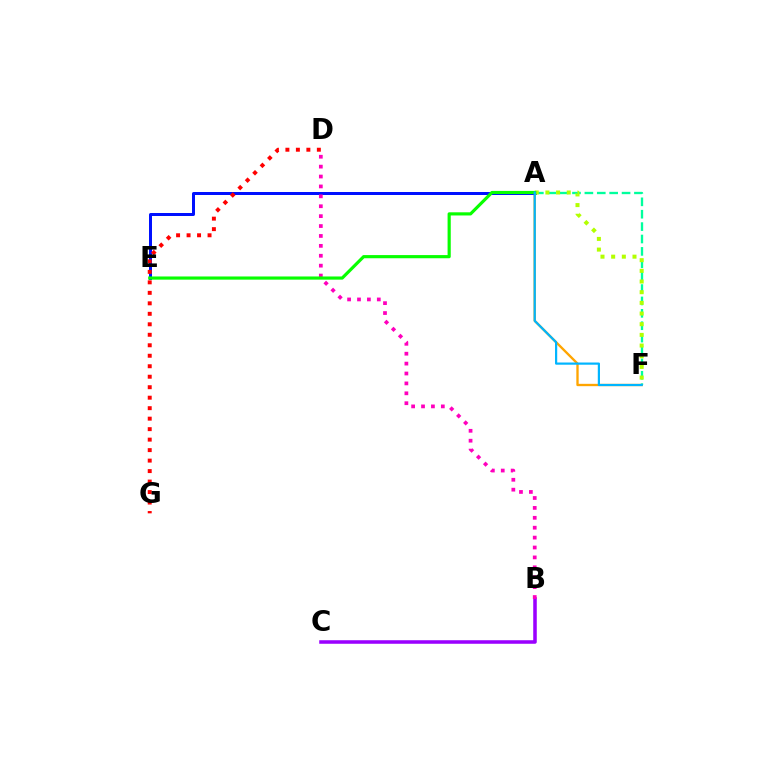{('B', 'C'): [{'color': '#9b00ff', 'line_style': 'solid', 'thickness': 2.55}], ('A', 'F'): [{'color': '#ffa500', 'line_style': 'solid', 'thickness': 1.68}, {'color': '#00ff9d', 'line_style': 'dashed', 'thickness': 1.68}, {'color': '#b3ff00', 'line_style': 'dotted', 'thickness': 2.9}, {'color': '#00b5ff', 'line_style': 'solid', 'thickness': 1.58}], ('A', 'E'): [{'color': '#0010ff', 'line_style': 'solid', 'thickness': 2.16}, {'color': '#08ff00', 'line_style': 'solid', 'thickness': 2.28}], ('D', 'G'): [{'color': '#ff0000', 'line_style': 'dotted', 'thickness': 2.85}], ('B', 'D'): [{'color': '#ff00bd', 'line_style': 'dotted', 'thickness': 2.69}]}